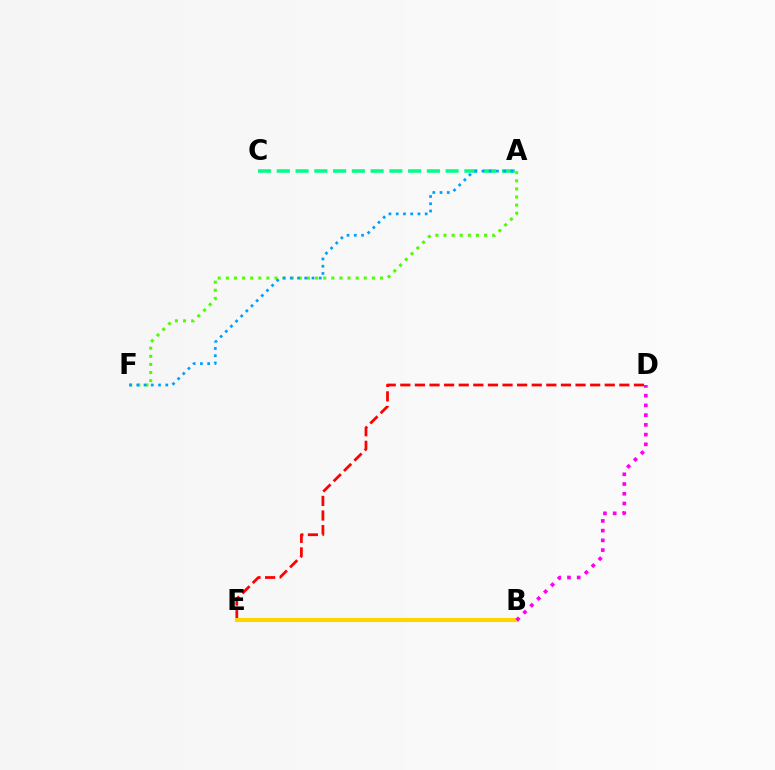{('A', 'F'): [{'color': '#4fff00', 'line_style': 'dotted', 'thickness': 2.2}, {'color': '#009eff', 'line_style': 'dotted', 'thickness': 1.97}], ('B', 'E'): [{'color': '#3700ff', 'line_style': 'solid', 'thickness': 1.95}, {'color': '#ffd500', 'line_style': 'solid', 'thickness': 3.0}], ('D', 'E'): [{'color': '#ff0000', 'line_style': 'dashed', 'thickness': 1.98}], ('B', 'D'): [{'color': '#ff00ed', 'line_style': 'dotted', 'thickness': 2.64}], ('A', 'C'): [{'color': '#00ff86', 'line_style': 'dashed', 'thickness': 2.55}]}